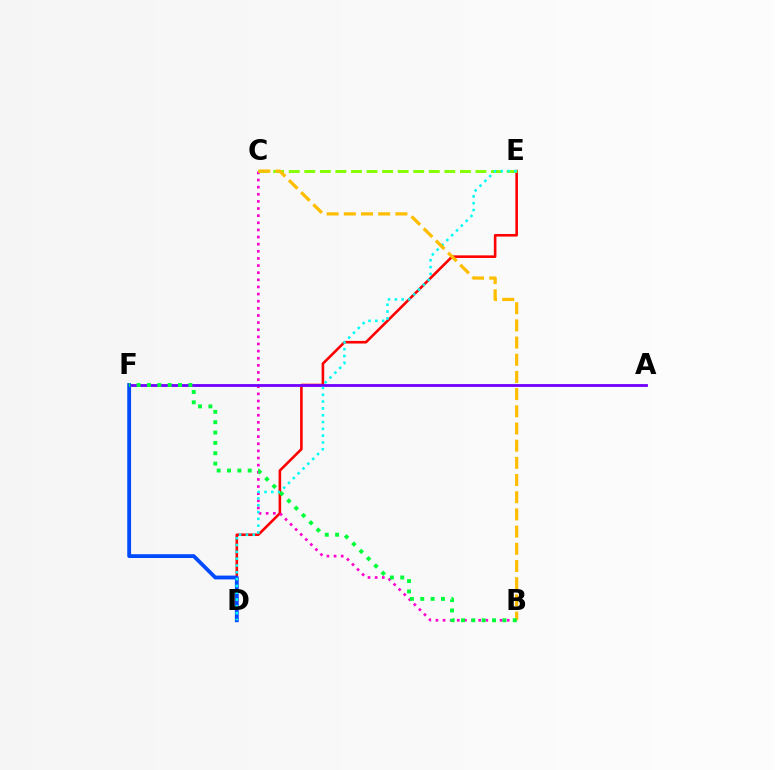{('D', 'E'): [{'color': '#ff0000', 'line_style': 'solid', 'thickness': 1.87}, {'color': '#00fff6', 'line_style': 'dotted', 'thickness': 1.85}], ('B', 'C'): [{'color': '#ff00cf', 'line_style': 'dotted', 'thickness': 1.94}, {'color': '#ffbd00', 'line_style': 'dashed', 'thickness': 2.33}], ('A', 'F'): [{'color': '#7200ff', 'line_style': 'solid', 'thickness': 2.04}], ('C', 'E'): [{'color': '#84ff00', 'line_style': 'dashed', 'thickness': 2.11}], ('D', 'F'): [{'color': '#004bff', 'line_style': 'solid', 'thickness': 2.74}], ('B', 'F'): [{'color': '#00ff39', 'line_style': 'dotted', 'thickness': 2.81}]}